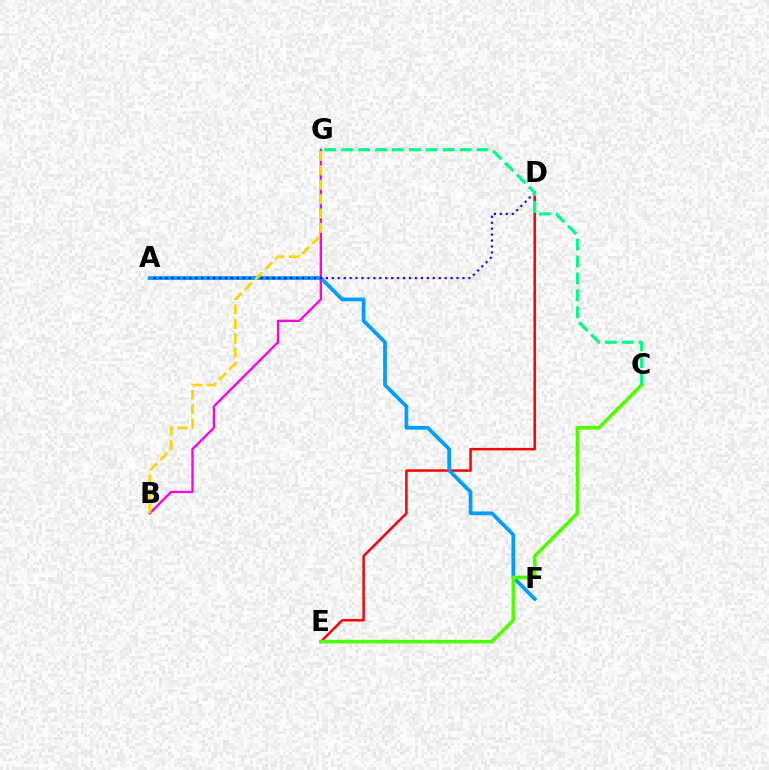{('D', 'E'): [{'color': '#ff0000', 'line_style': 'solid', 'thickness': 1.79}], ('A', 'F'): [{'color': '#009eff', 'line_style': 'solid', 'thickness': 2.69}], ('C', 'E'): [{'color': '#4fff00', 'line_style': 'solid', 'thickness': 2.63}], ('B', 'G'): [{'color': '#ff00ed', 'line_style': 'solid', 'thickness': 1.68}, {'color': '#ffd500', 'line_style': 'dashed', 'thickness': 1.96}], ('A', 'D'): [{'color': '#3700ff', 'line_style': 'dotted', 'thickness': 1.61}], ('C', 'G'): [{'color': '#00ff86', 'line_style': 'dashed', 'thickness': 2.3}]}